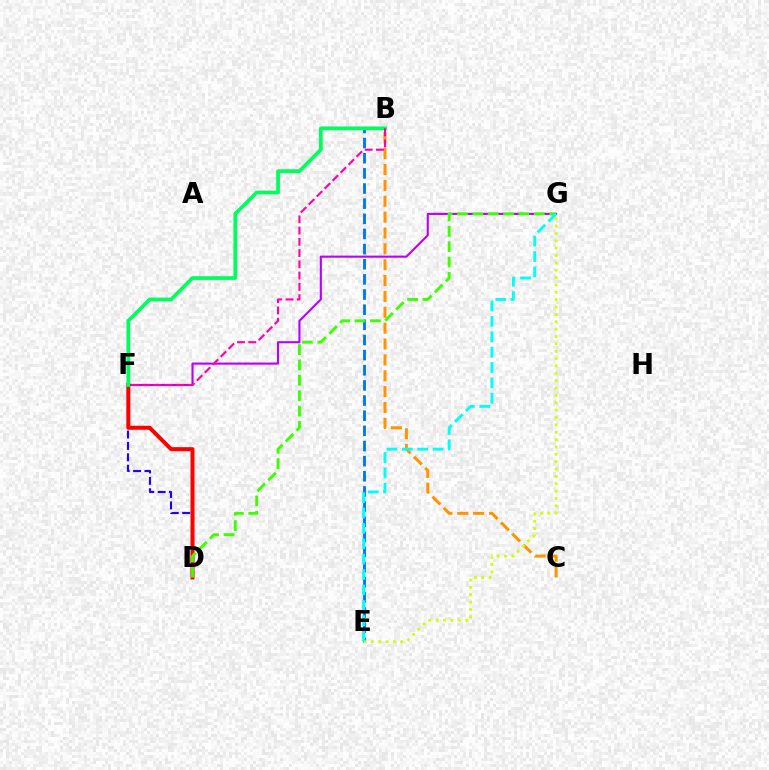{('D', 'F'): [{'color': '#2500ff', 'line_style': 'dashed', 'thickness': 1.55}, {'color': '#ff0000', 'line_style': 'solid', 'thickness': 2.89}], ('F', 'G'): [{'color': '#b900ff', 'line_style': 'solid', 'thickness': 1.52}], ('B', 'E'): [{'color': '#0074ff', 'line_style': 'dashed', 'thickness': 2.06}], ('B', 'C'): [{'color': '#ff9400', 'line_style': 'dashed', 'thickness': 2.15}], ('B', 'F'): [{'color': '#00ff5c', 'line_style': 'solid', 'thickness': 2.68}, {'color': '#ff00ac', 'line_style': 'dashed', 'thickness': 1.53}], ('E', 'G'): [{'color': '#d1ff00', 'line_style': 'dotted', 'thickness': 2.0}, {'color': '#00fff6', 'line_style': 'dashed', 'thickness': 2.09}], ('D', 'G'): [{'color': '#3dff00', 'line_style': 'dashed', 'thickness': 2.09}]}